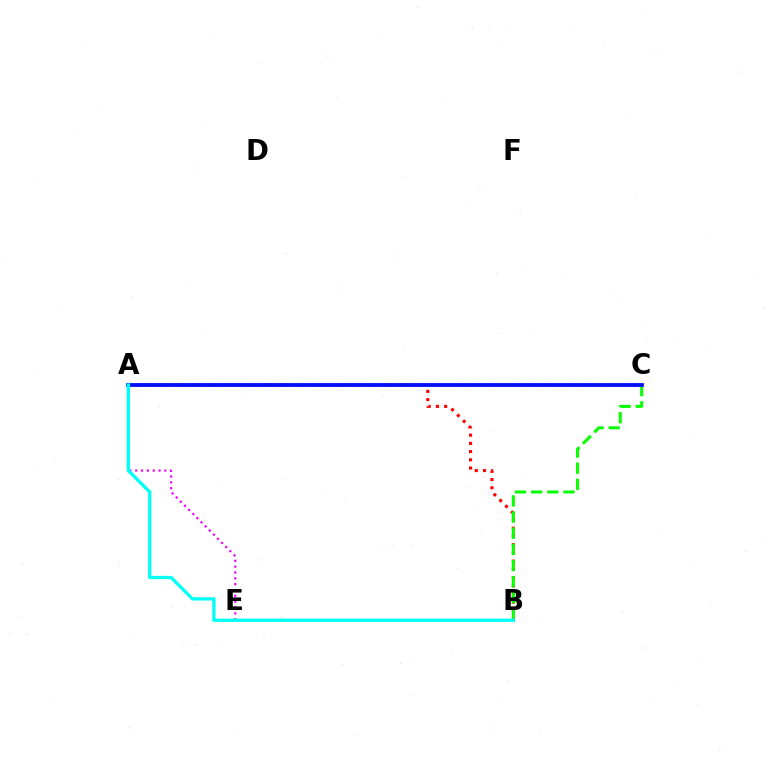{('A', 'B'): [{'color': '#ff0000', 'line_style': 'dotted', 'thickness': 2.23}, {'color': '#00fff6', 'line_style': 'solid', 'thickness': 2.38}], ('A', 'C'): [{'color': '#fcf500', 'line_style': 'dashed', 'thickness': 2.55}, {'color': '#0010ff', 'line_style': 'solid', 'thickness': 2.75}], ('A', 'E'): [{'color': '#ee00ff', 'line_style': 'dotted', 'thickness': 1.59}], ('B', 'C'): [{'color': '#08ff00', 'line_style': 'dashed', 'thickness': 2.19}]}